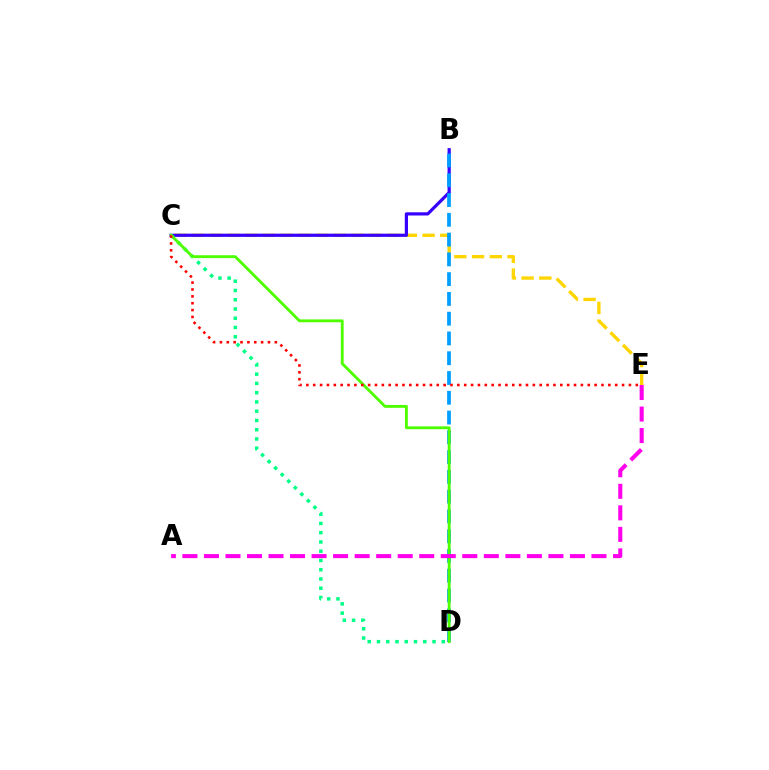{('C', 'E'): [{'color': '#ffd500', 'line_style': 'dashed', 'thickness': 2.41}, {'color': '#ff0000', 'line_style': 'dotted', 'thickness': 1.86}], ('B', 'C'): [{'color': '#3700ff', 'line_style': 'solid', 'thickness': 2.3}], ('B', 'D'): [{'color': '#009eff', 'line_style': 'dashed', 'thickness': 2.69}], ('C', 'D'): [{'color': '#00ff86', 'line_style': 'dotted', 'thickness': 2.51}, {'color': '#4fff00', 'line_style': 'solid', 'thickness': 2.07}], ('A', 'E'): [{'color': '#ff00ed', 'line_style': 'dashed', 'thickness': 2.92}]}